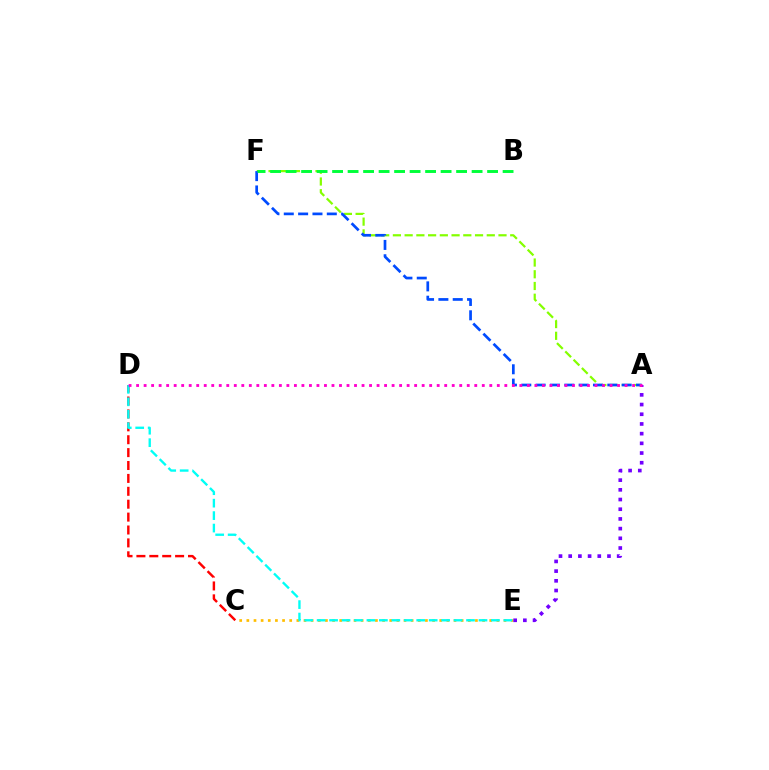{('A', 'F'): [{'color': '#84ff00', 'line_style': 'dashed', 'thickness': 1.59}, {'color': '#004bff', 'line_style': 'dashed', 'thickness': 1.95}], ('C', 'D'): [{'color': '#ff0000', 'line_style': 'dashed', 'thickness': 1.75}], ('C', 'E'): [{'color': '#ffbd00', 'line_style': 'dotted', 'thickness': 1.94}], ('B', 'F'): [{'color': '#00ff39', 'line_style': 'dashed', 'thickness': 2.11}], ('A', 'E'): [{'color': '#7200ff', 'line_style': 'dotted', 'thickness': 2.63}], ('D', 'E'): [{'color': '#00fff6', 'line_style': 'dashed', 'thickness': 1.69}], ('A', 'D'): [{'color': '#ff00cf', 'line_style': 'dotted', 'thickness': 2.04}]}